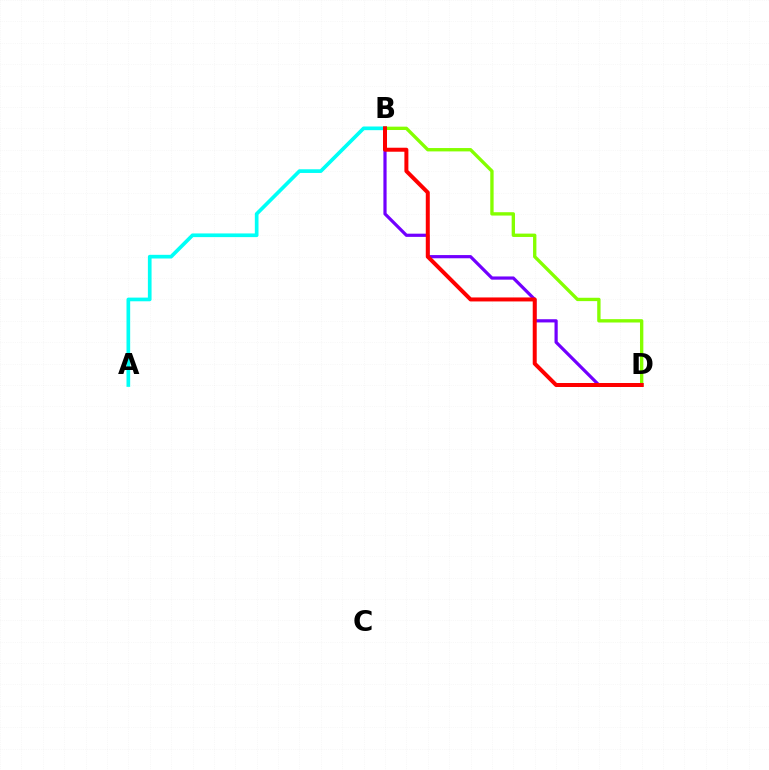{('B', 'D'): [{'color': '#7200ff', 'line_style': 'solid', 'thickness': 2.31}, {'color': '#84ff00', 'line_style': 'solid', 'thickness': 2.41}, {'color': '#ff0000', 'line_style': 'solid', 'thickness': 2.87}], ('A', 'B'): [{'color': '#00fff6', 'line_style': 'solid', 'thickness': 2.65}]}